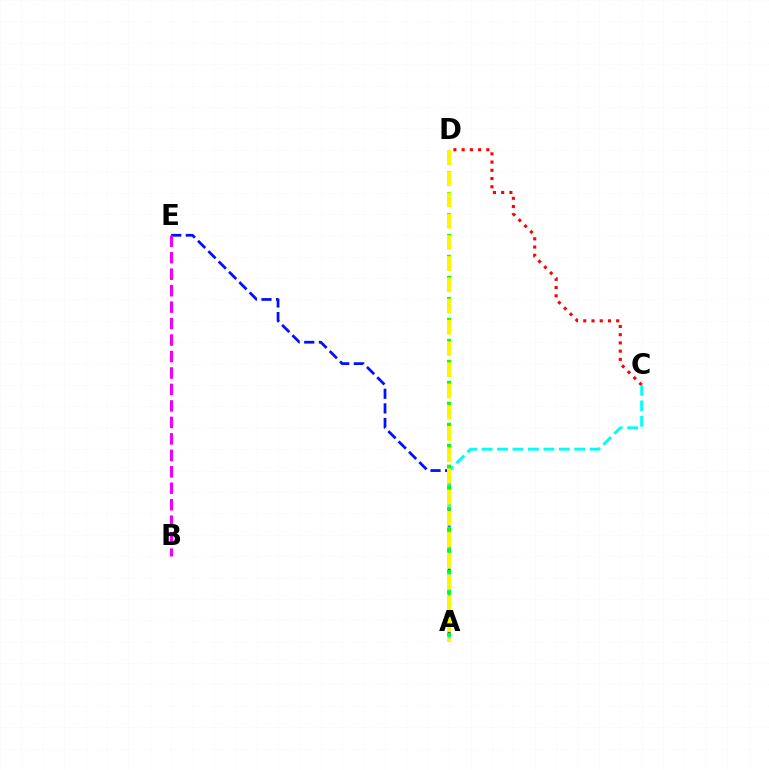{('A', 'E'): [{'color': '#0010ff', 'line_style': 'dashed', 'thickness': 1.98}], ('C', 'D'): [{'color': '#ff0000', 'line_style': 'dotted', 'thickness': 2.24}], ('A', 'C'): [{'color': '#00fff6', 'line_style': 'dashed', 'thickness': 2.1}], ('B', 'E'): [{'color': '#ee00ff', 'line_style': 'dashed', 'thickness': 2.24}], ('A', 'D'): [{'color': '#08ff00', 'line_style': 'dotted', 'thickness': 2.85}, {'color': '#fcf500', 'line_style': 'dashed', 'thickness': 2.88}]}